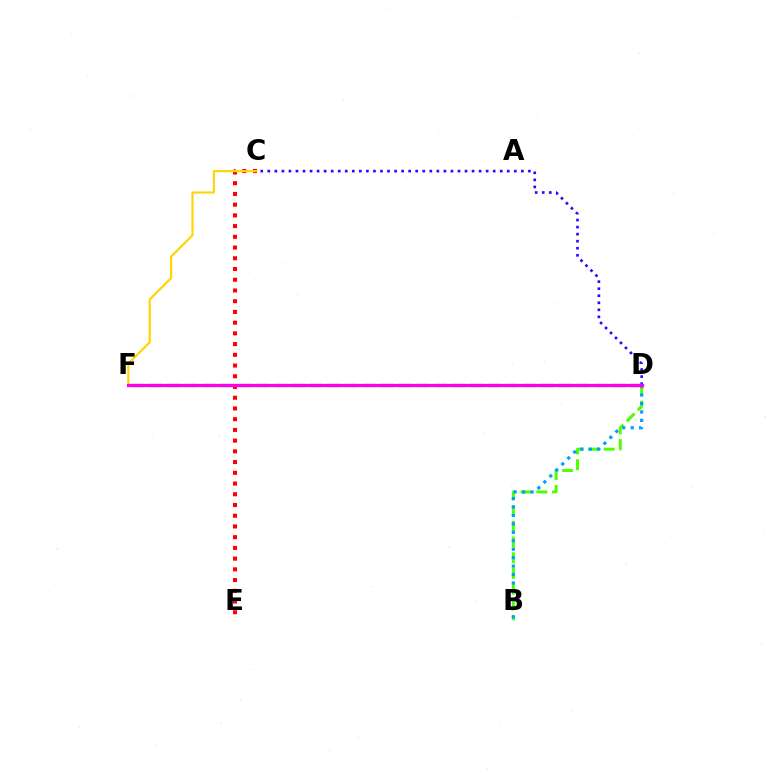{('B', 'D'): [{'color': '#4fff00', 'line_style': 'dashed', 'thickness': 2.14}, {'color': '#009eff', 'line_style': 'dotted', 'thickness': 2.29}], ('C', 'D'): [{'color': '#3700ff', 'line_style': 'dotted', 'thickness': 1.91}], ('C', 'E'): [{'color': '#ff0000', 'line_style': 'dotted', 'thickness': 2.91}], ('D', 'F'): [{'color': '#00ff86', 'line_style': 'dashed', 'thickness': 2.42}, {'color': '#ff00ed', 'line_style': 'solid', 'thickness': 2.34}], ('C', 'F'): [{'color': '#ffd500', 'line_style': 'solid', 'thickness': 1.55}]}